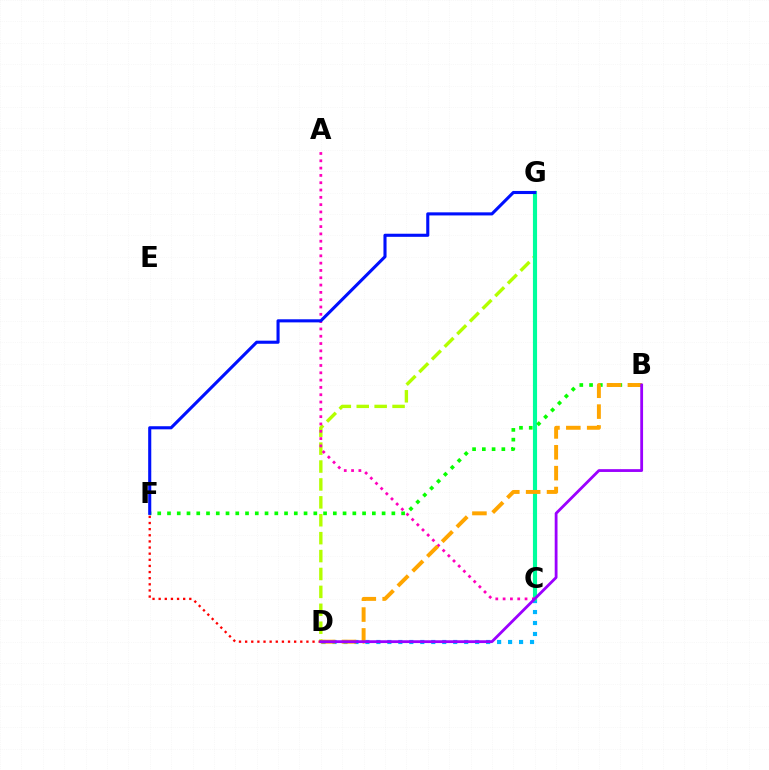{('D', 'G'): [{'color': '#b3ff00', 'line_style': 'dashed', 'thickness': 2.43}], ('C', 'D'): [{'color': '#00b5ff', 'line_style': 'dotted', 'thickness': 2.98}], ('C', 'G'): [{'color': '#00ff9d', 'line_style': 'solid', 'thickness': 2.98}], ('B', 'F'): [{'color': '#08ff00', 'line_style': 'dotted', 'thickness': 2.65}], ('A', 'C'): [{'color': '#ff00bd', 'line_style': 'dotted', 'thickness': 1.99}], ('B', 'D'): [{'color': '#ffa500', 'line_style': 'dashed', 'thickness': 2.83}, {'color': '#9b00ff', 'line_style': 'solid', 'thickness': 2.02}], ('F', 'G'): [{'color': '#0010ff', 'line_style': 'solid', 'thickness': 2.23}], ('D', 'F'): [{'color': '#ff0000', 'line_style': 'dotted', 'thickness': 1.67}]}